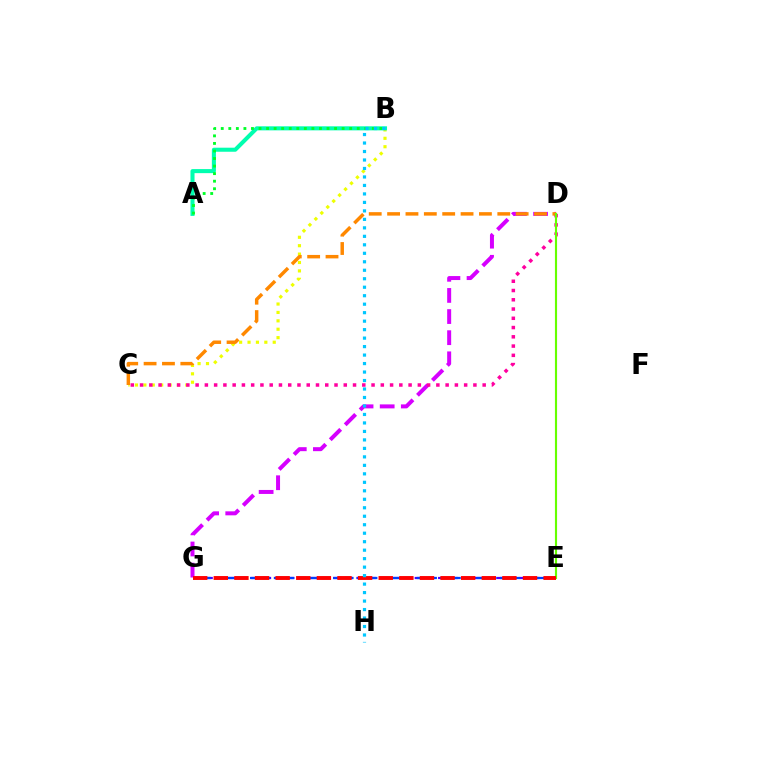{('D', 'G'): [{'color': '#d600ff', 'line_style': 'dashed', 'thickness': 2.87}], ('B', 'C'): [{'color': '#eeff00', 'line_style': 'dotted', 'thickness': 2.28}], ('C', 'D'): [{'color': '#ff00a0', 'line_style': 'dotted', 'thickness': 2.52}, {'color': '#ff8800', 'line_style': 'dashed', 'thickness': 2.49}], ('A', 'B'): [{'color': '#00ffaf', 'line_style': 'solid', 'thickness': 2.92}, {'color': '#00ff27', 'line_style': 'dotted', 'thickness': 2.05}], ('D', 'E'): [{'color': '#66ff00', 'line_style': 'solid', 'thickness': 1.54}], ('E', 'G'): [{'color': '#4f00ff', 'line_style': 'dashed', 'thickness': 1.59}, {'color': '#003fff', 'line_style': 'dashed', 'thickness': 1.62}, {'color': '#ff0000', 'line_style': 'dashed', 'thickness': 2.8}], ('B', 'H'): [{'color': '#00c7ff', 'line_style': 'dotted', 'thickness': 2.3}]}